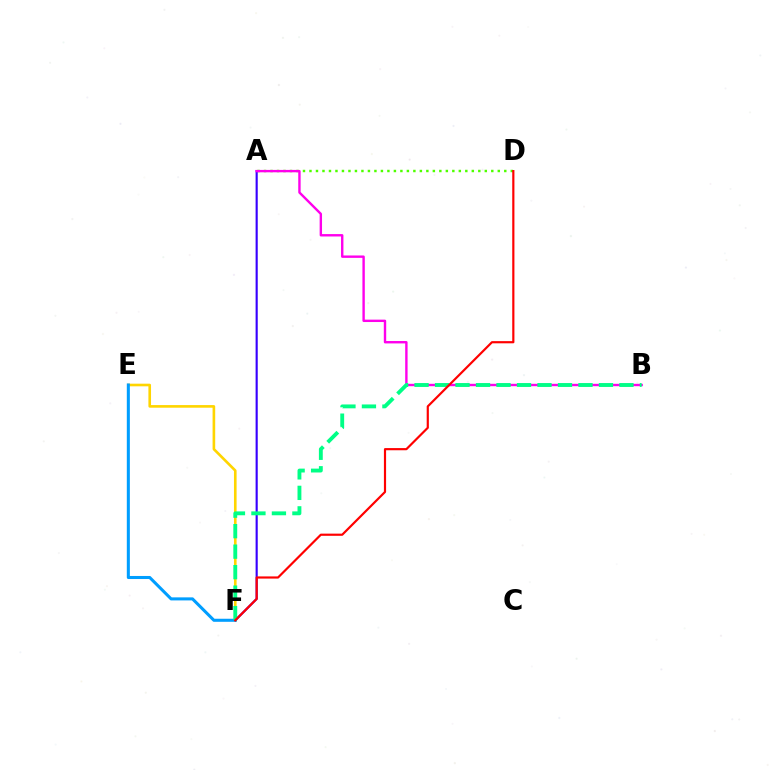{('E', 'F'): [{'color': '#ffd500', 'line_style': 'solid', 'thickness': 1.89}, {'color': '#009eff', 'line_style': 'solid', 'thickness': 2.2}], ('A', 'D'): [{'color': '#4fff00', 'line_style': 'dotted', 'thickness': 1.76}], ('A', 'F'): [{'color': '#3700ff', 'line_style': 'solid', 'thickness': 1.54}], ('A', 'B'): [{'color': '#ff00ed', 'line_style': 'solid', 'thickness': 1.72}], ('B', 'F'): [{'color': '#00ff86', 'line_style': 'dashed', 'thickness': 2.78}], ('D', 'F'): [{'color': '#ff0000', 'line_style': 'solid', 'thickness': 1.57}]}